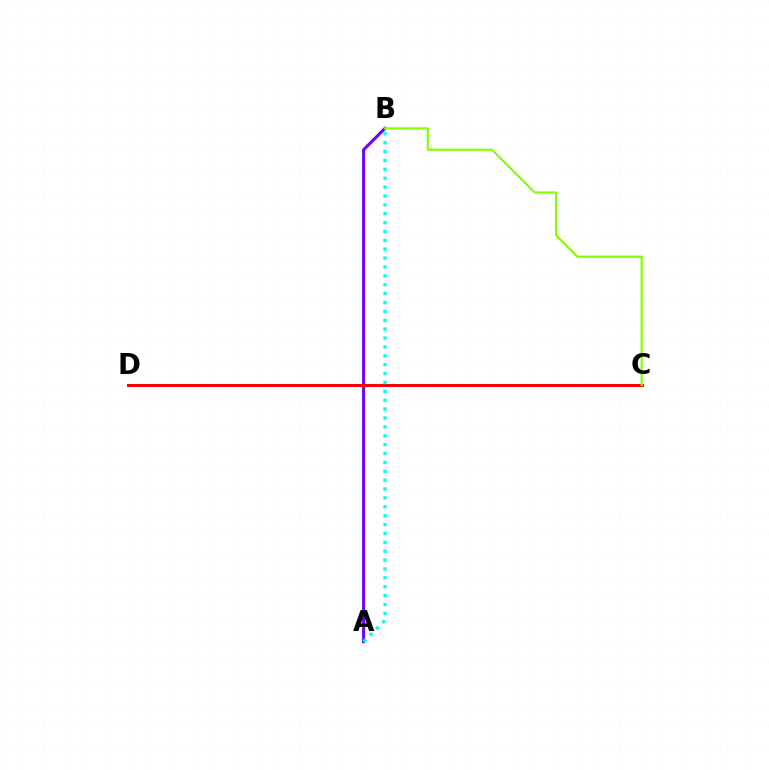{('A', 'B'): [{'color': '#7200ff', 'line_style': 'solid', 'thickness': 2.2}, {'color': '#00fff6', 'line_style': 'dotted', 'thickness': 2.41}], ('C', 'D'): [{'color': '#ff0000', 'line_style': 'solid', 'thickness': 2.15}], ('B', 'C'): [{'color': '#84ff00', 'line_style': 'solid', 'thickness': 1.57}]}